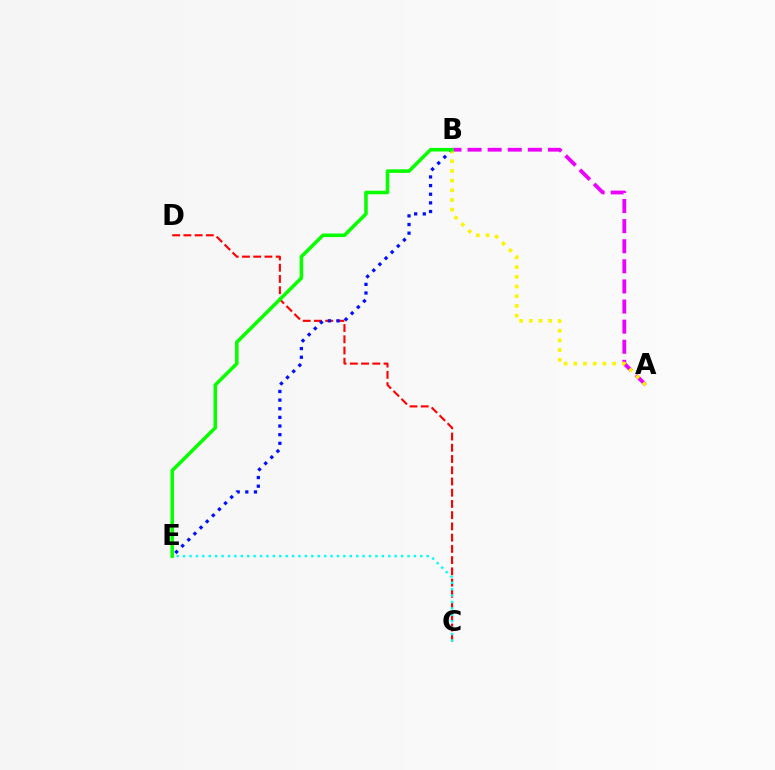{('C', 'D'): [{'color': '#ff0000', 'line_style': 'dashed', 'thickness': 1.53}], ('C', 'E'): [{'color': '#00fff6', 'line_style': 'dotted', 'thickness': 1.74}], ('B', 'E'): [{'color': '#0010ff', 'line_style': 'dotted', 'thickness': 2.35}, {'color': '#08ff00', 'line_style': 'solid', 'thickness': 2.56}], ('A', 'B'): [{'color': '#ee00ff', 'line_style': 'dashed', 'thickness': 2.73}, {'color': '#fcf500', 'line_style': 'dotted', 'thickness': 2.63}]}